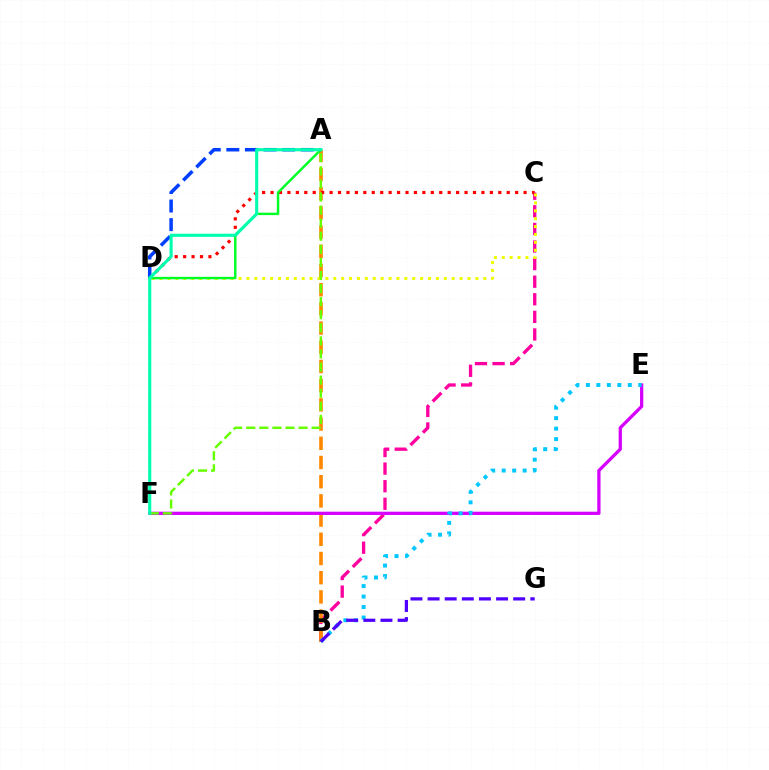{('B', 'C'): [{'color': '#ff00a0', 'line_style': 'dashed', 'thickness': 2.39}], ('A', 'B'): [{'color': '#ff8800', 'line_style': 'dashed', 'thickness': 2.61}], ('E', 'F'): [{'color': '#d600ff', 'line_style': 'solid', 'thickness': 2.35}], ('C', 'D'): [{'color': '#ff0000', 'line_style': 'dotted', 'thickness': 2.29}, {'color': '#eeff00', 'line_style': 'dotted', 'thickness': 2.15}], ('A', 'D'): [{'color': '#003fff', 'line_style': 'dashed', 'thickness': 2.53}, {'color': '#00ff27', 'line_style': 'solid', 'thickness': 1.76}], ('A', 'F'): [{'color': '#66ff00', 'line_style': 'dashed', 'thickness': 1.78}, {'color': '#00ffaf', 'line_style': 'solid', 'thickness': 2.24}], ('B', 'E'): [{'color': '#00c7ff', 'line_style': 'dotted', 'thickness': 2.85}], ('B', 'G'): [{'color': '#4f00ff', 'line_style': 'dashed', 'thickness': 2.33}]}